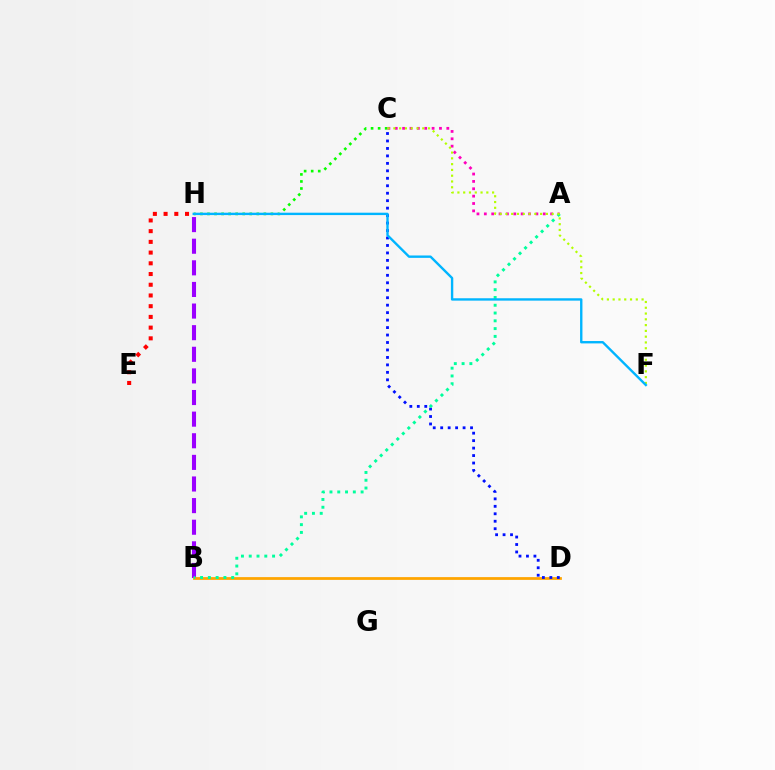{('B', 'H'): [{'color': '#9b00ff', 'line_style': 'dashed', 'thickness': 2.94}], ('C', 'H'): [{'color': '#08ff00', 'line_style': 'dotted', 'thickness': 1.91}], ('B', 'D'): [{'color': '#ffa500', 'line_style': 'solid', 'thickness': 1.99}], ('C', 'D'): [{'color': '#0010ff', 'line_style': 'dotted', 'thickness': 2.03}], ('A', 'C'): [{'color': '#ff00bd', 'line_style': 'dotted', 'thickness': 2.0}], ('A', 'B'): [{'color': '#00ff9d', 'line_style': 'dotted', 'thickness': 2.11}], ('C', 'F'): [{'color': '#b3ff00', 'line_style': 'dotted', 'thickness': 1.57}], ('E', 'H'): [{'color': '#ff0000', 'line_style': 'dotted', 'thickness': 2.91}], ('F', 'H'): [{'color': '#00b5ff', 'line_style': 'solid', 'thickness': 1.71}]}